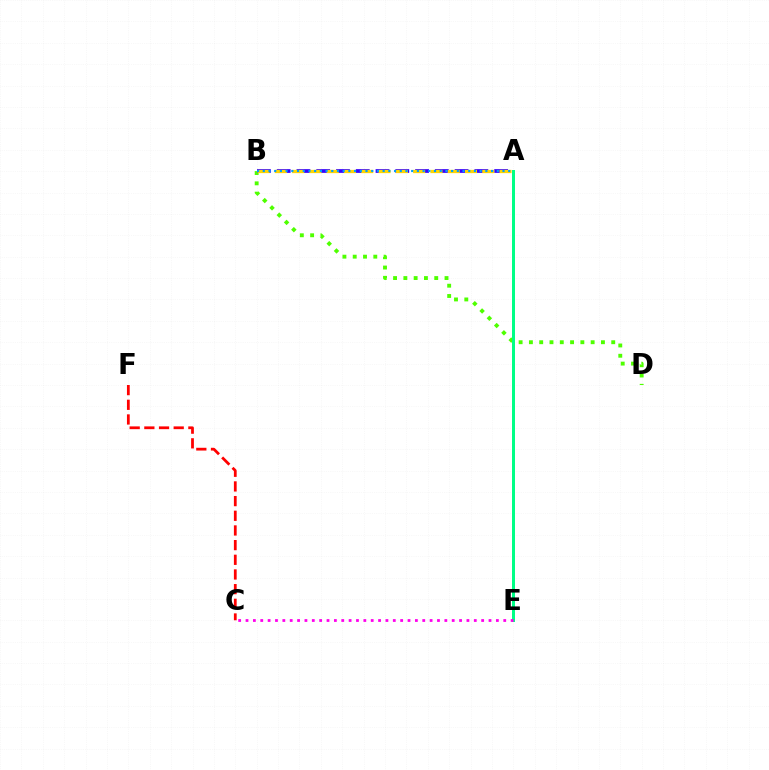{('B', 'D'): [{'color': '#4fff00', 'line_style': 'dotted', 'thickness': 2.8}], ('C', 'F'): [{'color': '#ff0000', 'line_style': 'dashed', 'thickness': 1.99}], ('A', 'B'): [{'color': '#3700ff', 'line_style': 'dashed', 'thickness': 2.69}, {'color': '#ffd500', 'line_style': 'dashed', 'thickness': 2.35}, {'color': '#009eff', 'line_style': 'dotted', 'thickness': 1.55}], ('A', 'E'): [{'color': '#00ff86', 'line_style': 'solid', 'thickness': 2.16}], ('C', 'E'): [{'color': '#ff00ed', 'line_style': 'dotted', 'thickness': 2.0}]}